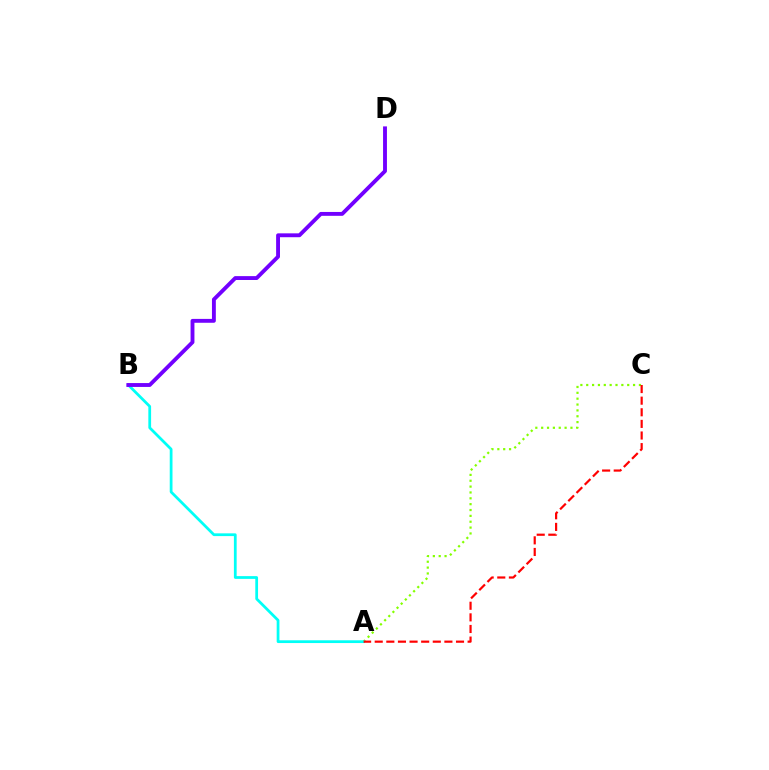{('A', 'C'): [{'color': '#84ff00', 'line_style': 'dotted', 'thickness': 1.59}, {'color': '#ff0000', 'line_style': 'dashed', 'thickness': 1.58}], ('A', 'B'): [{'color': '#00fff6', 'line_style': 'solid', 'thickness': 1.99}], ('B', 'D'): [{'color': '#7200ff', 'line_style': 'solid', 'thickness': 2.79}]}